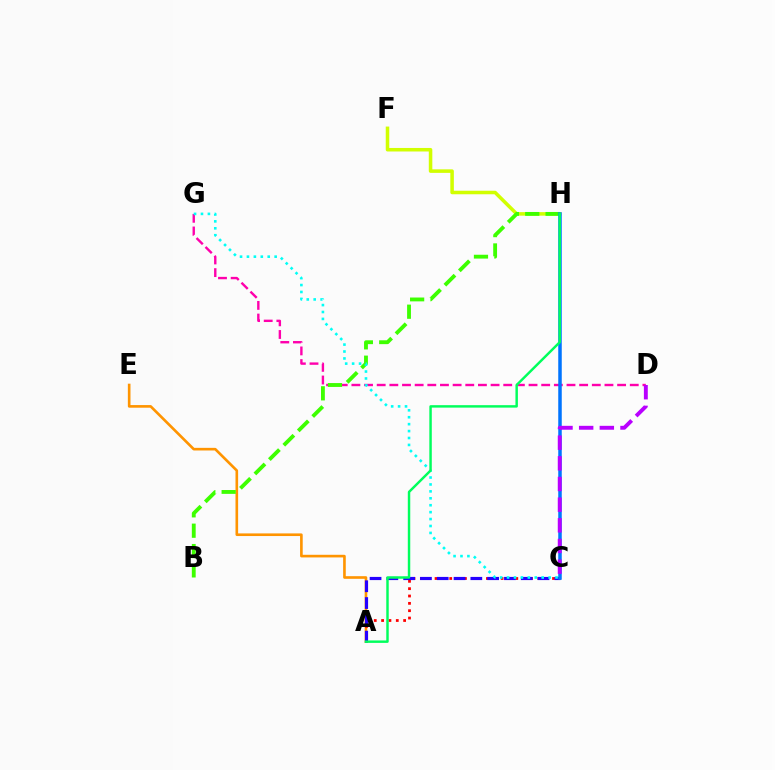{('D', 'G'): [{'color': '#ff00ac', 'line_style': 'dashed', 'thickness': 1.72}], ('A', 'E'): [{'color': '#ff9400', 'line_style': 'solid', 'thickness': 1.9}], ('A', 'C'): [{'color': '#ff0000', 'line_style': 'dotted', 'thickness': 1.99}, {'color': '#2500ff', 'line_style': 'dashed', 'thickness': 2.28}], ('F', 'H'): [{'color': '#d1ff00', 'line_style': 'solid', 'thickness': 2.54}], ('B', 'H'): [{'color': '#3dff00', 'line_style': 'dashed', 'thickness': 2.77}], ('C', 'G'): [{'color': '#00fff6', 'line_style': 'dotted', 'thickness': 1.88}], ('C', 'H'): [{'color': '#0074ff', 'line_style': 'solid', 'thickness': 2.52}], ('A', 'H'): [{'color': '#00ff5c', 'line_style': 'solid', 'thickness': 1.76}], ('C', 'D'): [{'color': '#b900ff', 'line_style': 'dashed', 'thickness': 2.81}]}